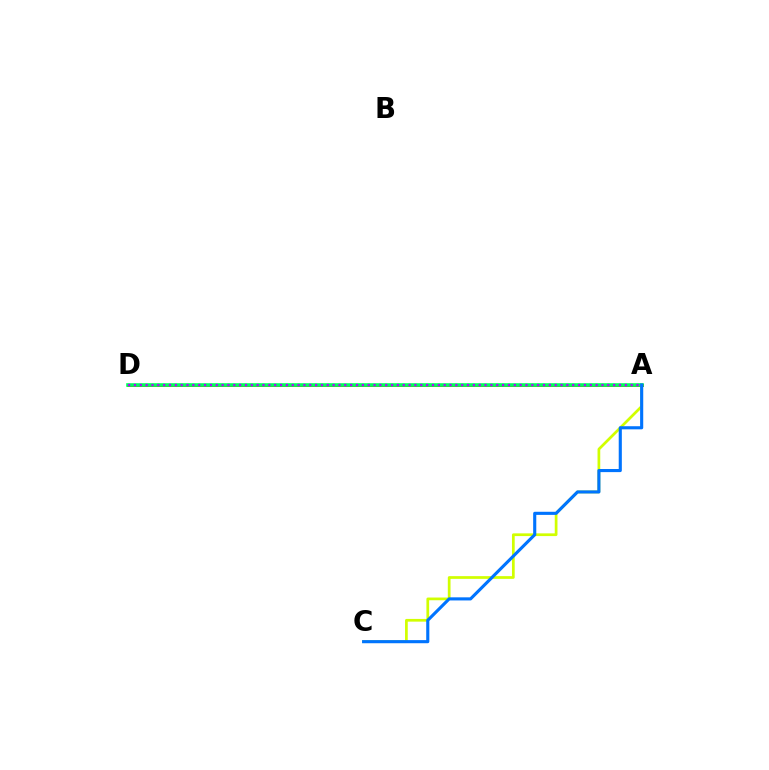{('A', 'D'): [{'color': '#ff0000', 'line_style': 'solid', 'thickness': 2.08}, {'color': '#00ff5c', 'line_style': 'solid', 'thickness': 2.6}, {'color': '#b900ff', 'line_style': 'dotted', 'thickness': 1.59}], ('A', 'C'): [{'color': '#d1ff00', 'line_style': 'solid', 'thickness': 1.96}, {'color': '#0074ff', 'line_style': 'solid', 'thickness': 2.24}]}